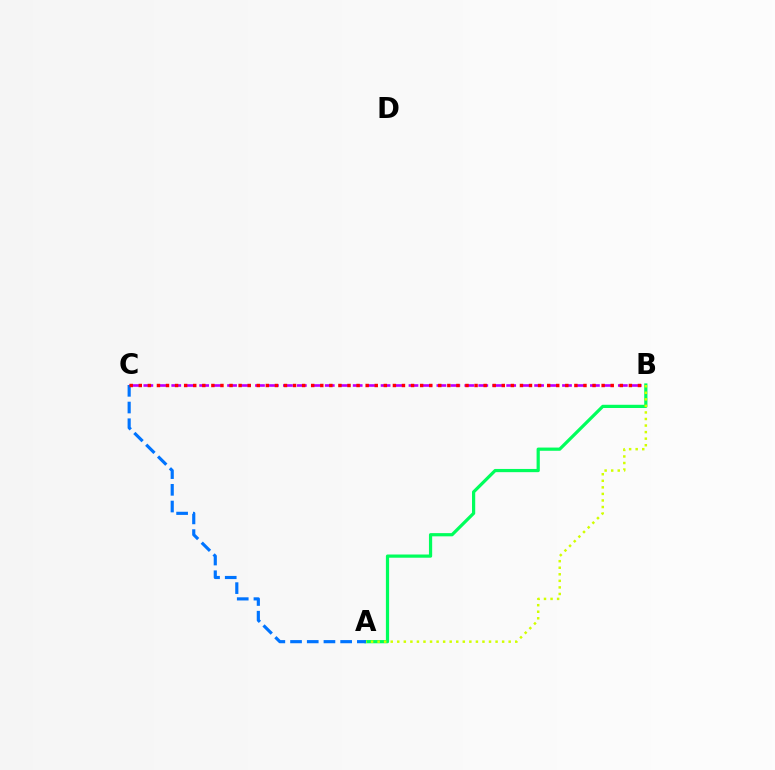{('B', 'C'): [{'color': '#b900ff', 'line_style': 'dashed', 'thickness': 1.9}, {'color': '#ff0000', 'line_style': 'dotted', 'thickness': 2.47}], ('A', 'B'): [{'color': '#00ff5c', 'line_style': 'solid', 'thickness': 2.31}, {'color': '#d1ff00', 'line_style': 'dotted', 'thickness': 1.78}], ('A', 'C'): [{'color': '#0074ff', 'line_style': 'dashed', 'thickness': 2.27}]}